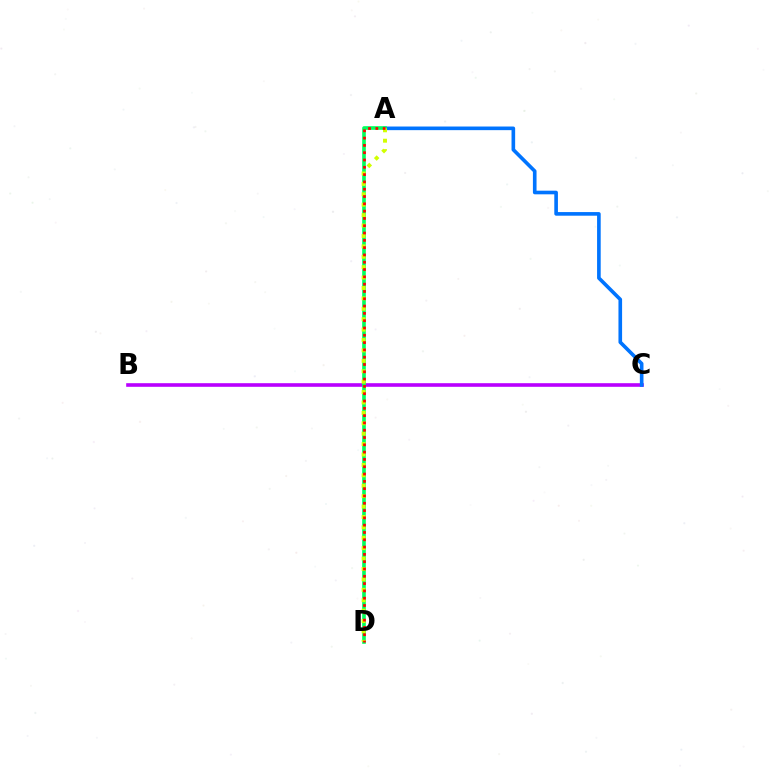{('B', 'C'): [{'color': '#b900ff', 'line_style': 'solid', 'thickness': 2.61}], ('A', 'C'): [{'color': '#0074ff', 'line_style': 'solid', 'thickness': 2.61}], ('A', 'D'): [{'color': '#00ff5c', 'line_style': 'solid', 'thickness': 2.62}, {'color': '#d1ff00', 'line_style': 'dotted', 'thickness': 2.83}, {'color': '#ff0000', 'line_style': 'dotted', 'thickness': 1.98}]}